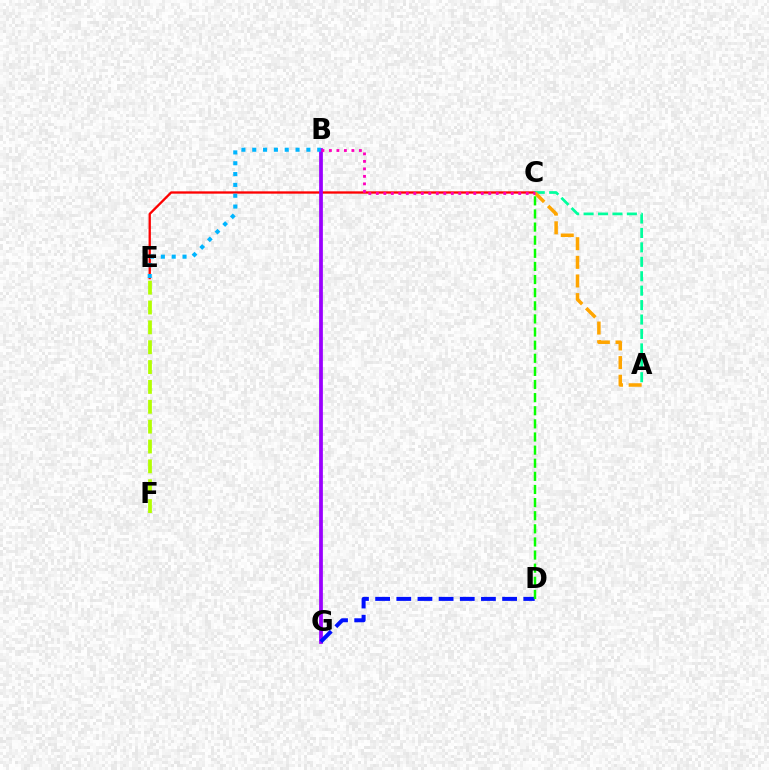{('C', 'E'): [{'color': '#ff0000', 'line_style': 'solid', 'thickness': 1.67}], ('B', 'G'): [{'color': '#9b00ff', 'line_style': 'solid', 'thickness': 2.7}], ('A', 'C'): [{'color': '#00ff9d', 'line_style': 'dashed', 'thickness': 1.96}, {'color': '#ffa500', 'line_style': 'dashed', 'thickness': 2.53}], ('D', 'G'): [{'color': '#0010ff', 'line_style': 'dashed', 'thickness': 2.87}], ('E', 'F'): [{'color': '#b3ff00', 'line_style': 'dashed', 'thickness': 2.7}], ('B', 'E'): [{'color': '#00b5ff', 'line_style': 'dotted', 'thickness': 2.94}], ('B', 'C'): [{'color': '#ff00bd', 'line_style': 'dotted', 'thickness': 2.04}], ('C', 'D'): [{'color': '#08ff00', 'line_style': 'dashed', 'thickness': 1.78}]}